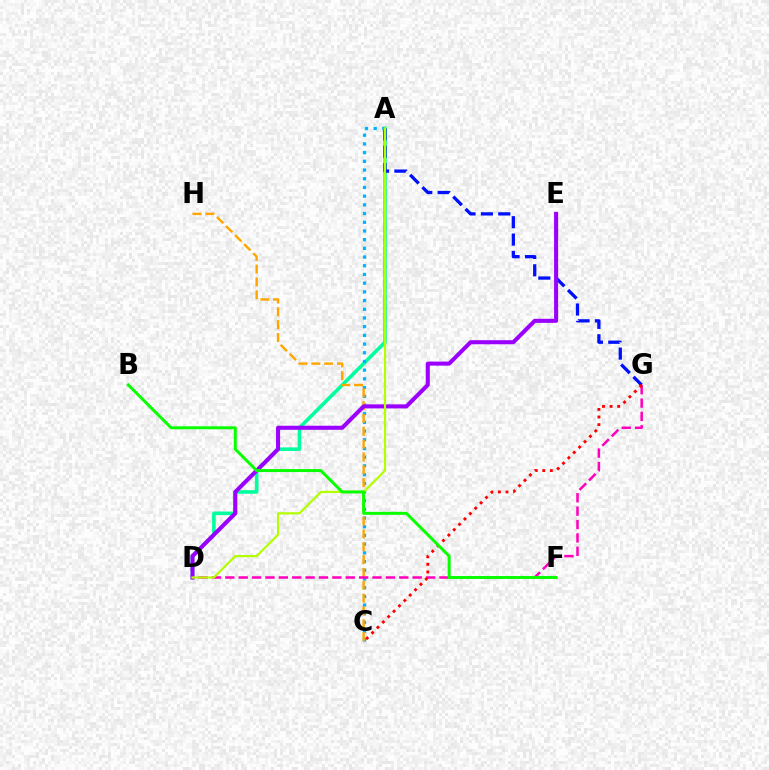{('A', 'D'): [{'color': '#00ff9d', 'line_style': 'solid', 'thickness': 2.58}, {'color': '#b3ff00', 'line_style': 'solid', 'thickness': 1.59}], ('A', 'G'): [{'color': '#0010ff', 'line_style': 'dashed', 'thickness': 2.36}], ('A', 'C'): [{'color': '#00b5ff', 'line_style': 'dotted', 'thickness': 2.36}], ('C', 'H'): [{'color': '#ffa500', 'line_style': 'dashed', 'thickness': 1.74}], ('D', 'E'): [{'color': '#9b00ff', 'line_style': 'solid', 'thickness': 2.92}], ('D', 'G'): [{'color': '#ff00bd', 'line_style': 'dashed', 'thickness': 1.82}], ('C', 'G'): [{'color': '#ff0000', 'line_style': 'dotted', 'thickness': 2.07}], ('B', 'F'): [{'color': '#08ff00', 'line_style': 'solid', 'thickness': 2.14}]}